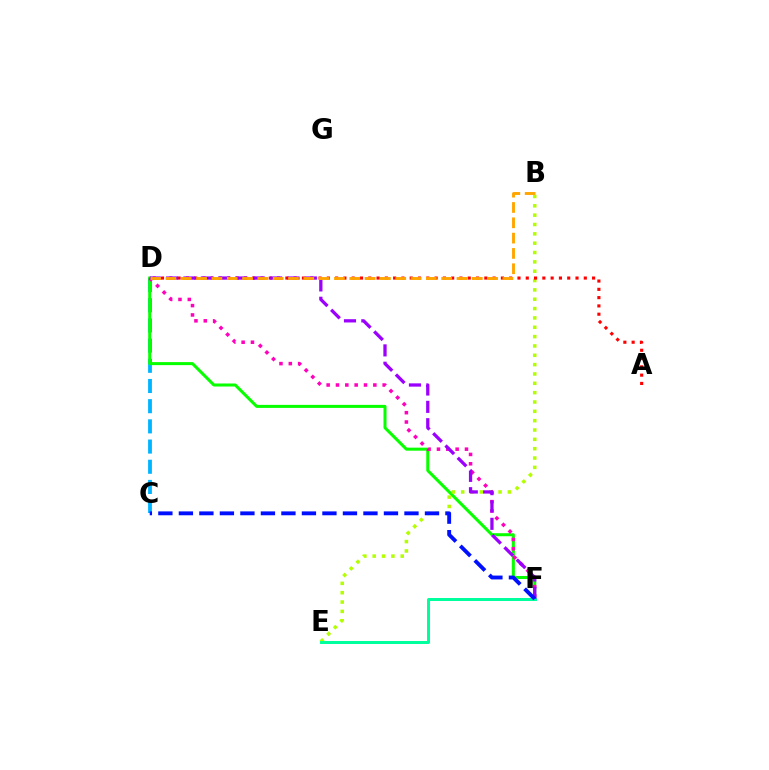{('C', 'D'): [{'color': '#00b5ff', 'line_style': 'dashed', 'thickness': 2.74}], ('D', 'F'): [{'color': '#08ff00', 'line_style': 'solid', 'thickness': 2.18}, {'color': '#ff00bd', 'line_style': 'dotted', 'thickness': 2.54}, {'color': '#9b00ff', 'line_style': 'dashed', 'thickness': 2.36}], ('B', 'E'): [{'color': '#b3ff00', 'line_style': 'dotted', 'thickness': 2.54}], ('A', 'D'): [{'color': '#ff0000', 'line_style': 'dotted', 'thickness': 2.25}], ('E', 'F'): [{'color': '#00ff9d', 'line_style': 'solid', 'thickness': 2.14}], ('B', 'D'): [{'color': '#ffa500', 'line_style': 'dashed', 'thickness': 2.08}], ('C', 'F'): [{'color': '#0010ff', 'line_style': 'dashed', 'thickness': 2.79}]}